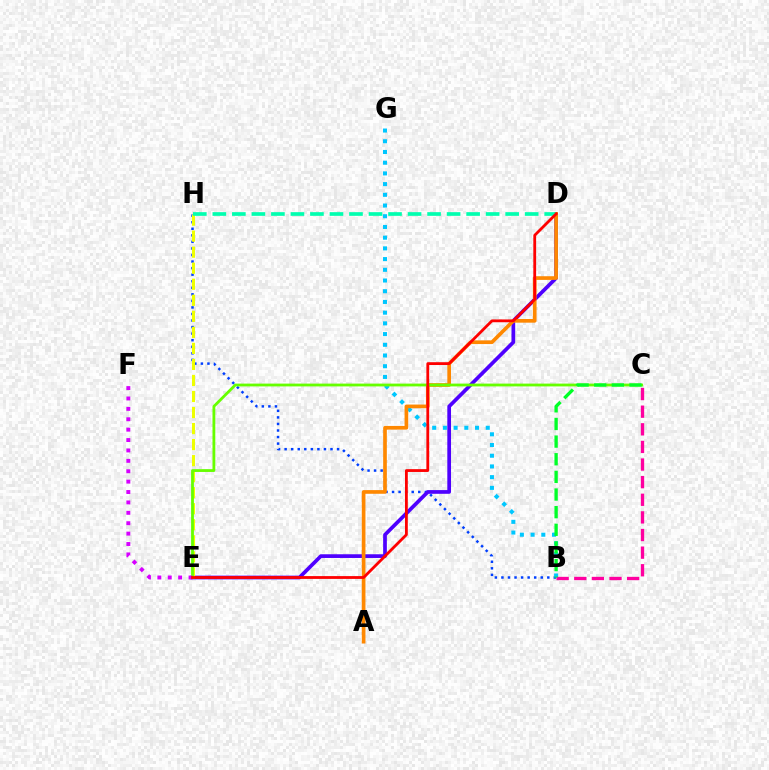{('B', 'H'): [{'color': '#003fff', 'line_style': 'dotted', 'thickness': 1.78}], ('D', 'E'): [{'color': '#4f00ff', 'line_style': 'solid', 'thickness': 2.67}, {'color': '#ff0000', 'line_style': 'solid', 'thickness': 2.02}], ('B', 'G'): [{'color': '#00c7ff', 'line_style': 'dotted', 'thickness': 2.91}], ('E', 'H'): [{'color': '#eeff00', 'line_style': 'dashed', 'thickness': 2.18}], ('A', 'D'): [{'color': '#ff8800', 'line_style': 'solid', 'thickness': 2.64}], ('C', 'E'): [{'color': '#66ff00', 'line_style': 'solid', 'thickness': 2.02}], ('B', 'C'): [{'color': '#ff00a0', 'line_style': 'dashed', 'thickness': 2.39}, {'color': '#00ff27', 'line_style': 'dashed', 'thickness': 2.4}], ('E', 'F'): [{'color': '#d600ff', 'line_style': 'dotted', 'thickness': 2.82}], ('D', 'H'): [{'color': '#00ffaf', 'line_style': 'dashed', 'thickness': 2.65}]}